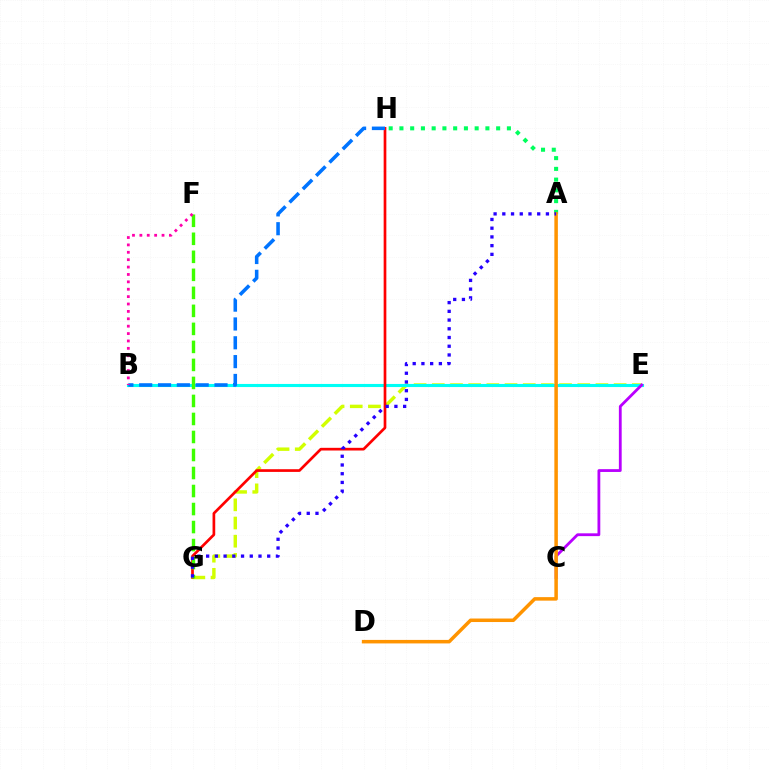{('E', 'G'): [{'color': '#d1ff00', 'line_style': 'dashed', 'thickness': 2.47}], ('A', 'H'): [{'color': '#00ff5c', 'line_style': 'dotted', 'thickness': 2.92}], ('B', 'E'): [{'color': '#00fff6', 'line_style': 'solid', 'thickness': 2.23}], ('G', 'H'): [{'color': '#ff0000', 'line_style': 'solid', 'thickness': 1.94}], ('C', 'E'): [{'color': '#b900ff', 'line_style': 'solid', 'thickness': 2.02}], ('A', 'D'): [{'color': '#ff9400', 'line_style': 'solid', 'thickness': 2.53}], ('F', 'G'): [{'color': '#3dff00', 'line_style': 'dashed', 'thickness': 2.45}], ('A', 'G'): [{'color': '#2500ff', 'line_style': 'dotted', 'thickness': 2.37}], ('B', 'H'): [{'color': '#0074ff', 'line_style': 'dashed', 'thickness': 2.56}], ('B', 'F'): [{'color': '#ff00ac', 'line_style': 'dotted', 'thickness': 2.01}]}